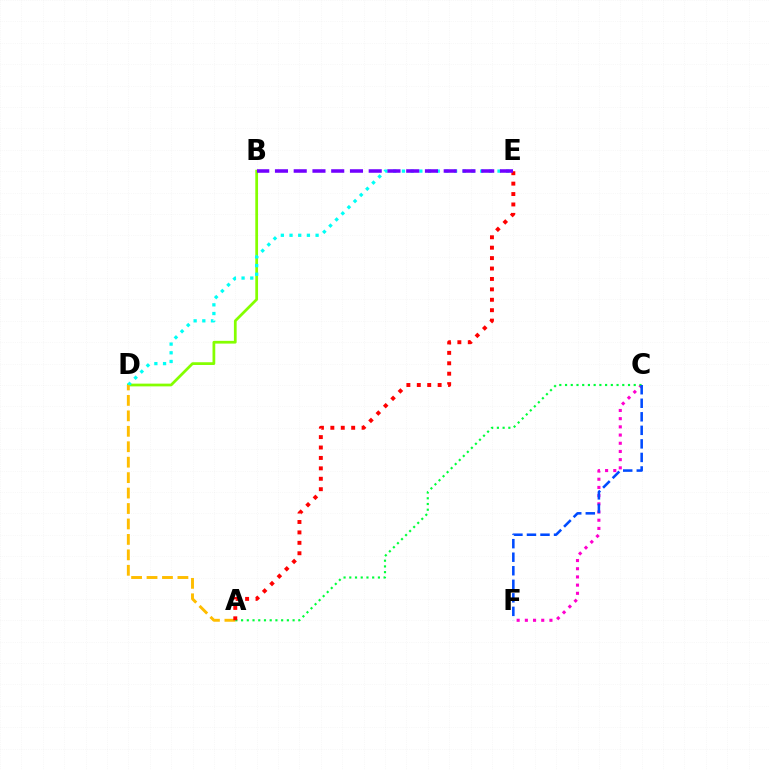{('B', 'D'): [{'color': '#84ff00', 'line_style': 'solid', 'thickness': 1.98}], ('D', 'E'): [{'color': '#00fff6', 'line_style': 'dotted', 'thickness': 2.36}], ('C', 'F'): [{'color': '#ff00cf', 'line_style': 'dotted', 'thickness': 2.23}, {'color': '#004bff', 'line_style': 'dashed', 'thickness': 1.84}], ('A', 'D'): [{'color': '#ffbd00', 'line_style': 'dashed', 'thickness': 2.1}], ('A', 'C'): [{'color': '#00ff39', 'line_style': 'dotted', 'thickness': 1.56}], ('A', 'E'): [{'color': '#ff0000', 'line_style': 'dotted', 'thickness': 2.83}], ('B', 'E'): [{'color': '#7200ff', 'line_style': 'dashed', 'thickness': 2.55}]}